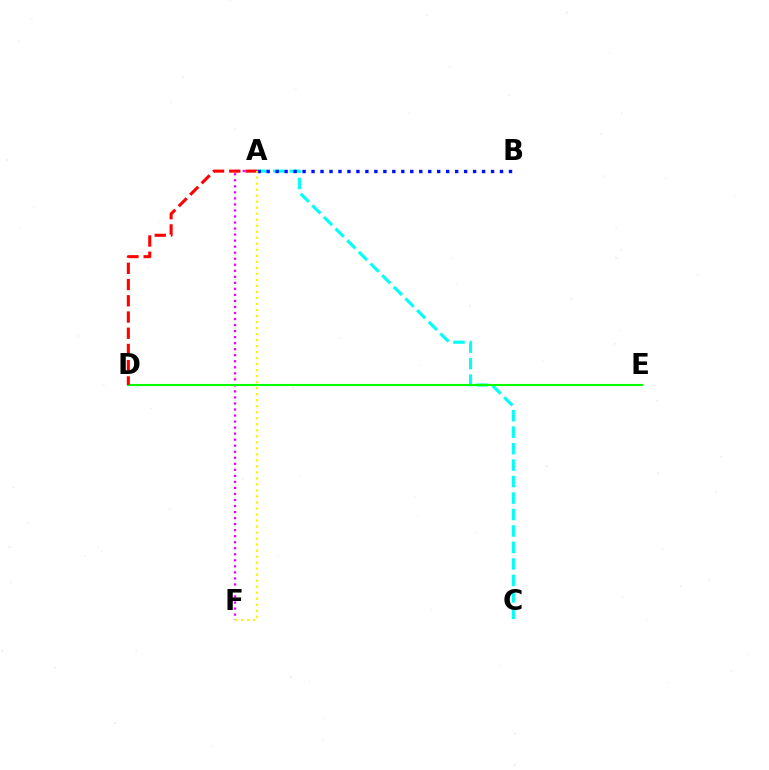{('A', 'C'): [{'color': '#00fff6', 'line_style': 'dashed', 'thickness': 2.24}], ('A', 'F'): [{'color': '#ee00ff', 'line_style': 'dotted', 'thickness': 1.64}, {'color': '#fcf500', 'line_style': 'dotted', 'thickness': 1.63}], ('D', 'E'): [{'color': '#08ff00', 'line_style': 'solid', 'thickness': 1.5}], ('A', 'D'): [{'color': '#ff0000', 'line_style': 'dashed', 'thickness': 2.21}], ('A', 'B'): [{'color': '#0010ff', 'line_style': 'dotted', 'thickness': 2.44}]}